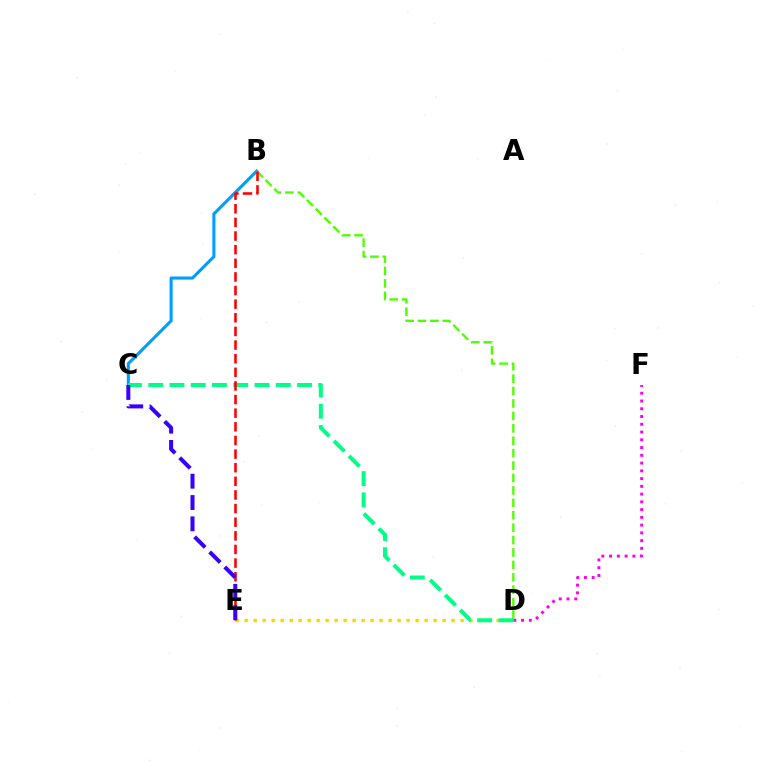{('B', 'C'): [{'color': '#009eff', 'line_style': 'solid', 'thickness': 2.22}], ('D', 'F'): [{'color': '#ff00ed', 'line_style': 'dotted', 'thickness': 2.11}], ('D', 'E'): [{'color': '#ffd500', 'line_style': 'dotted', 'thickness': 2.44}], ('B', 'D'): [{'color': '#4fff00', 'line_style': 'dashed', 'thickness': 1.69}], ('C', 'D'): [{'color': '#00ff86', 'line_style': 'dashed', 'thickness': 2.89}], ('B', 'E'): [{'color': '#ff0000', 'line_style': 'dashed', 'thickness': 1.85}], ('C', 'E'): [{'color': '#3700ff', 'line_style': 'dashed', 'thickness': 2.9}]}